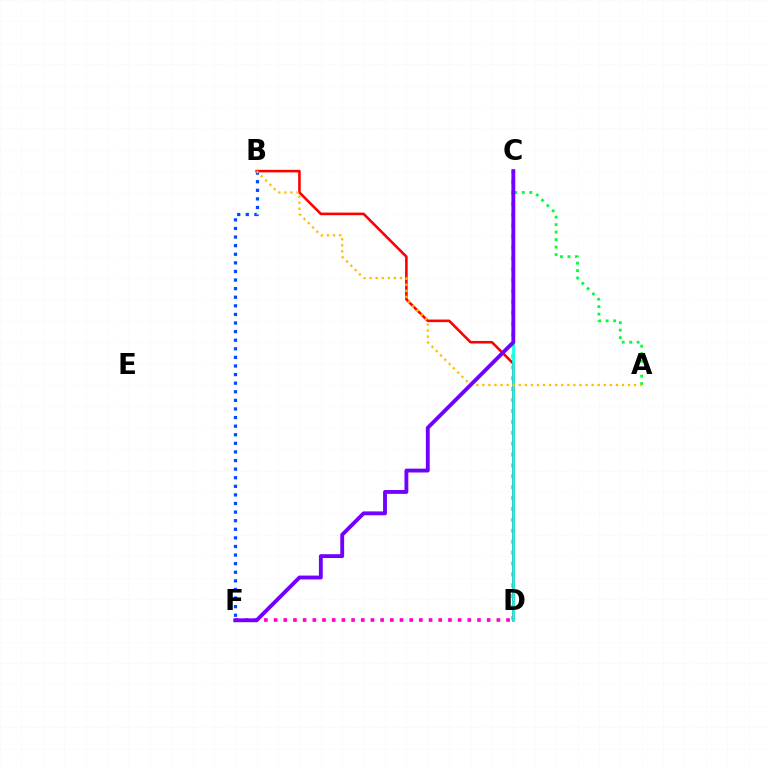{('C', 'D'): [{'color': '#84ff00', 'line_style': 'dotted', 'thickness': 2.96}, {'color': '#00fff6', 'line_style': 'solid', 'thickness': 1.88}], ('B', 'D'): [{'color': '#ff0000', 'line_style': 'solid', 'thickness': 1.86}], ('D', 'F'): [{'color': '#ff00cf', 'line_style': 'dotted', 'thickness': 2.63}], ('A', 'C'): [{'color': '#00ff39', 'line_style': 'dotted', 'thickness': 2.03}], ('B', 'F'): [{'color': '#004bff', 'line_style': 'dotted', 'thickness': 2.34}], ('A', 'B'): [{'color': '#ffbd00', 'line_style': 'dotted', 'thickness': 1.65}], ('C', 'F'): [{'color': '#7200ff', 'line_style': 'solid', 'thickness': 2.78}]}